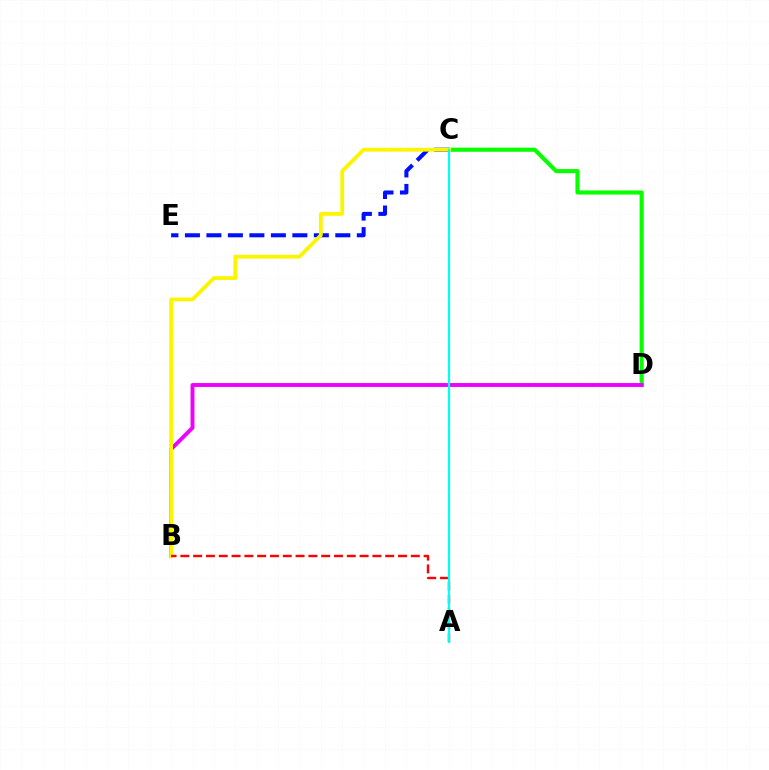{('C', 'D'): [{'color': '#08ff00', 'line_style': 'solid', 'thickness': 2.96}], ('C', 'E'): [{'color': '#0010ff', 'line_style': 'dashed', 'thickness': 2.92}], ('B', 'D'): [{'color': '#ee00ff', 'line_style': 'solid', 'thickness': 2.81}], ('B', 'C'): [{'color': '#fcf500', 'line_style': 'solid', 'thickness': 2.73}], ('A', 'B'): [{'color': '#ff0000', 'line_style': 'dashed', 'thickness': 1.74}], ('A', 'C'): [{'color': '#00fff6', 'line_style': 'solid', 'thickness': 1.61}]}